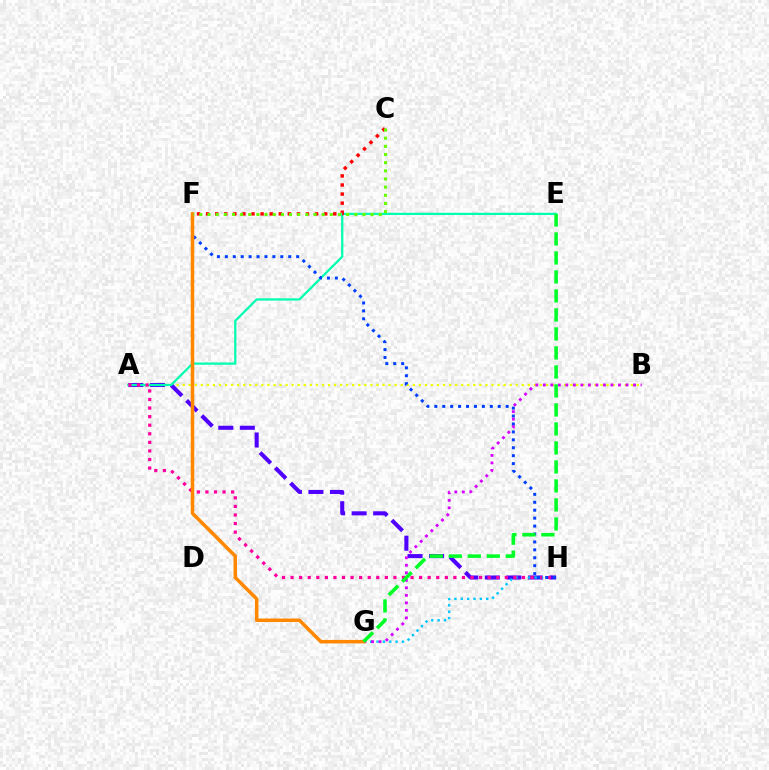{('A', 'B'): [{'color': '#eeff00', 'line_style': 'dotted', 'thickness': 1.65}], ('A', 'H'): [{'color': '#4f00ff', 'line_style': 'dashed', 'thickness': 2.93}, {'color': '#ff00a0', 'line_style': 'dotted', 'thickness': 2.33}], ('A', 'E'): [{'color': '#00ffaf', 'line_style': 'solid', 'thickness': 1.62}], ('G', 'H'): [{'color': '#00c7ff', 'line_style': 'dotted', 'thickness': 1.73}], ('C', 'F'): [{'color': '#ff0000', 'line_style': 'dotted', 'thickness': 2.47}, {'color': '#66ff00', 'line_style': 'dotted', 'thickness': 2.22}], ('F', 'H'): [{'color': '#003fff', 'line_style': 'dotted', 'thickness': 2.15}], ('B', 'G'): [{'color': '#d600ff', 'line_style': 'dotted', 'thickness': 2.04}], ('F', 'G'): [{'color': '#ff8800', 'line_style': 'solid', 'thickness': 2.53}], ('E', 'G'): [{'color': '#00ff27', 'line_style': 'dashed', 'thickness': 2.58}]}